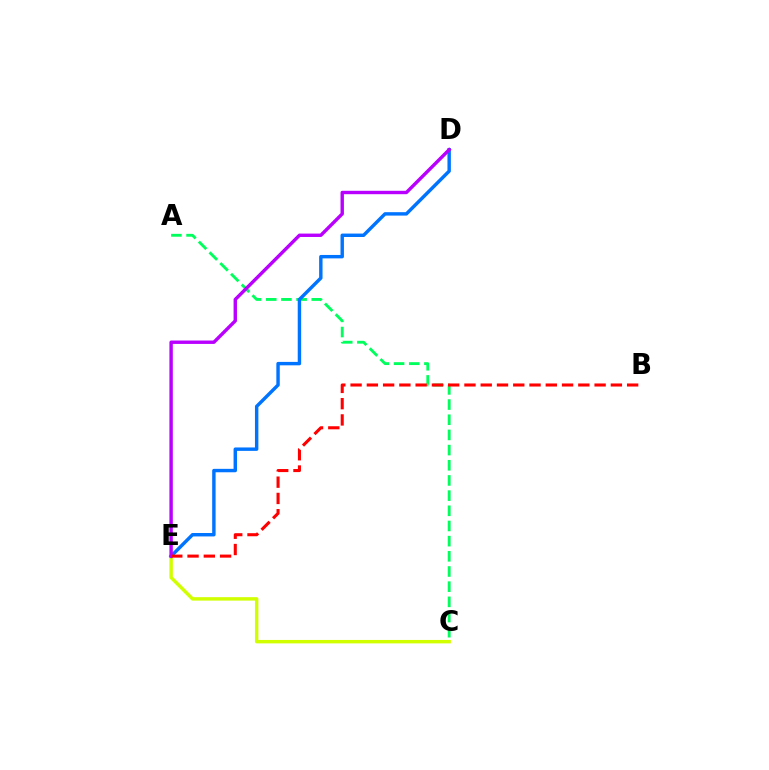{('C', 'E'): [{'color': '#d1ff00', 'line_style': 'solid', 'thickness': 2.48}], ('A', 'C'): [{'color': '#00ff5c', 'line_style': 'dashed', 'thickness': 2.06}], ('D', 'E'): [{'color': '#0074ff', 'line_style': 'solid', 'thickness': 2.46}, {'color': '#b900ff', 'line_style': 'solid', 'thickness': 2.45}], ('B', 'E'): [{'color': '#ff0000', 'line_style': 'dashed', 'thickness': 2.21}]}